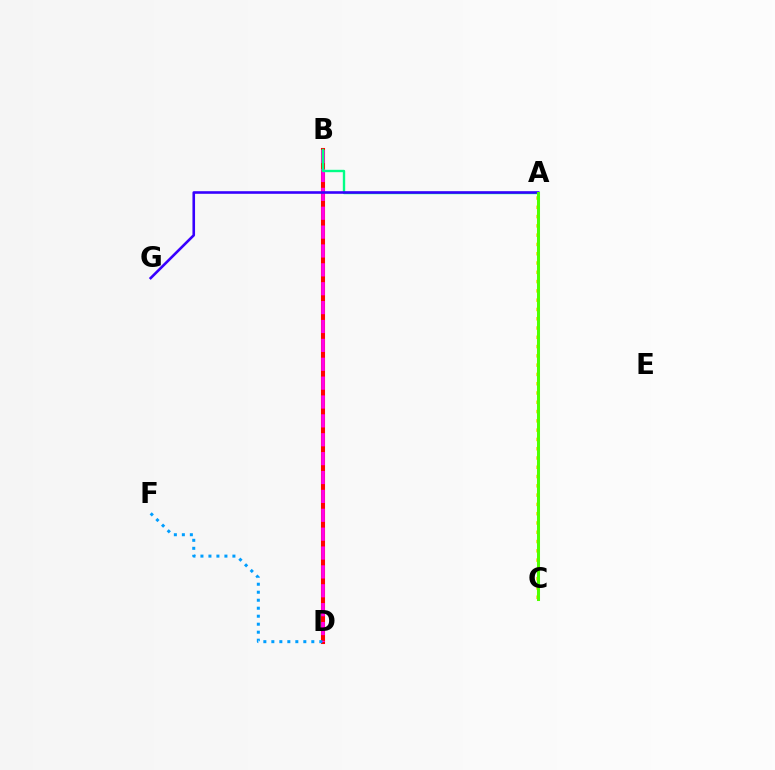{('B', 'D'): [{'color': '#ff0000', 'line_style': 'solid', 'thickness': 2.93}, {'color': '#ff00ed', 'line_style': 'dashed', 'thickness': 2.56}], ('A', 'C'): [{'color': '#ffd500', 'line_style': 'dotted', 'thickness': 2.52}, {'color': '#4fff00', 'line_style': 'solid', 'thickness': 2.19}], ('A', 'B'): [{'color': '#00ff86', 'line_style': 'solid', 'thickness': 1.72}], ('D', 'F'): [{'color': '#009eff', 'line_style': 'dotted', 'thickness': 2.17}], ('A', 'G'): [{'color': '#3700ff', 'line_style': 'solid', 'thickness': 1.88}]}